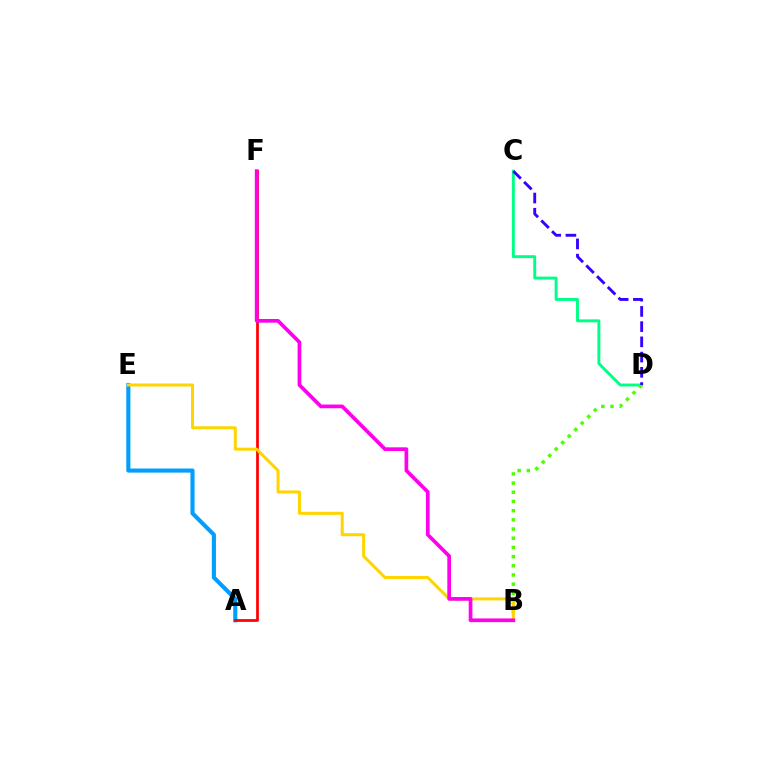{('A', 'E'): [{'color': '#009eff', 'line_style': 'solid', 'thickness': 2.94}], ('C', 'D'): [{'color': '#00ff86', 'line_style': 'solid', 'thickness': 2.1}, {'color': '#3700ff', 'line_style': 'dashed', 'thickness': 2.07}], ('A', 'F'): [{'color': '#ff0000', 'line_style': 'solid', 'thickness': 1.97}], ('B', 'D'): [{'color': '#4fff00', 'line_style': 'dotted', 'thickness': 2.5}], ('B', 'E'): [{'color': '#ffd500', 'line_style': 'solid', 'thickness': 2.17}], ('B', 'F'): [{'color': '#ff00ed', 'line_style': 'solid', 'thickness': 2.66}]}